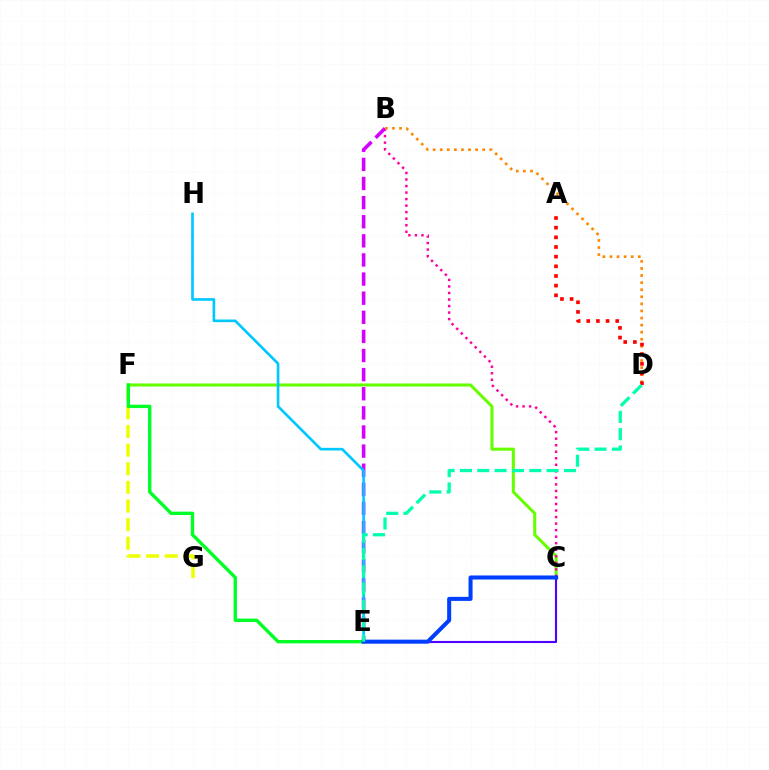{('C', 'F'): [{'color': '#66ff00', 'line_style': 'solid', 'thickness': 2.2}], ('B', 'C'): [{'color': '#ff00a0', 'line_style': 'dotted', 'thickness': 1.77}], ('F', 'G'): [{'color': '#eeff00', 'line_style': 'dashed', 'thickness': 2.53}], ('B', 'E'): [{'color': '#d600ff', 'line_style': 'dashed', 'thickness': 2.6}], ('C', 'E'): [{'color': '#4f00ff', 'line_style': 'solid', 'thickness': 1.52}, {'color': '#003fff', 'line_style': 'solid', 'thickness': 2.91}], ('E', 'H'): [{'color': '#00c7ff', 'line_style': 'solid', 'thickness': 1.9}], ('E', 'F'): [{'color': '#00ff27', 'line_style': 'solid', 'thickness': 2.43}], ('B', 'D'): [{'color': '#ff8800', 'line_style': 'dotted', 'thickness': 1.92}], ('A', 'D'): [{'color': '#ff0000', 'line_style': 'dotted', 'thickness': 2.62}], ('D', 'E'): [{'color': '#00ffaf', 'line_style': 'dashed', 'thickness': 2.35}]}